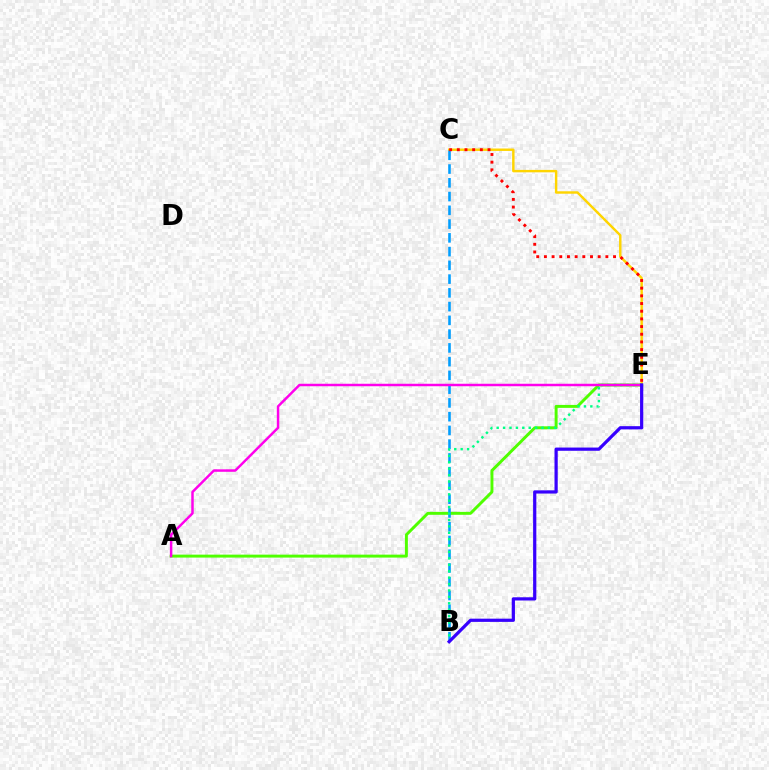{('C', 'E'): [{'color': '#ffd500', 'line_style': 'solid', 'thickness': 1.75}, {'color': '#ff0000', 'line_style': 'dotted', 'thickness': 2.09}], ('A', 'E'): [{'color': '#4fff00', 'line_style': 'solid', 'thickness': 2.12}, {'color': '#ff00ed', 'line_style': 'solid', 'thickness': 1.78}], ('B', 'C'): [{'color': '#009eff', 'line_style': 'dashed', 'thickness': 1.87}], ('B', 'E'): [{'color': '#00ff86', 'line_style': 'dotted', 'thickness': 1.74}, {'color': '#3700ff', 'line_style': 'solid', 'thickness': 2.32}]}